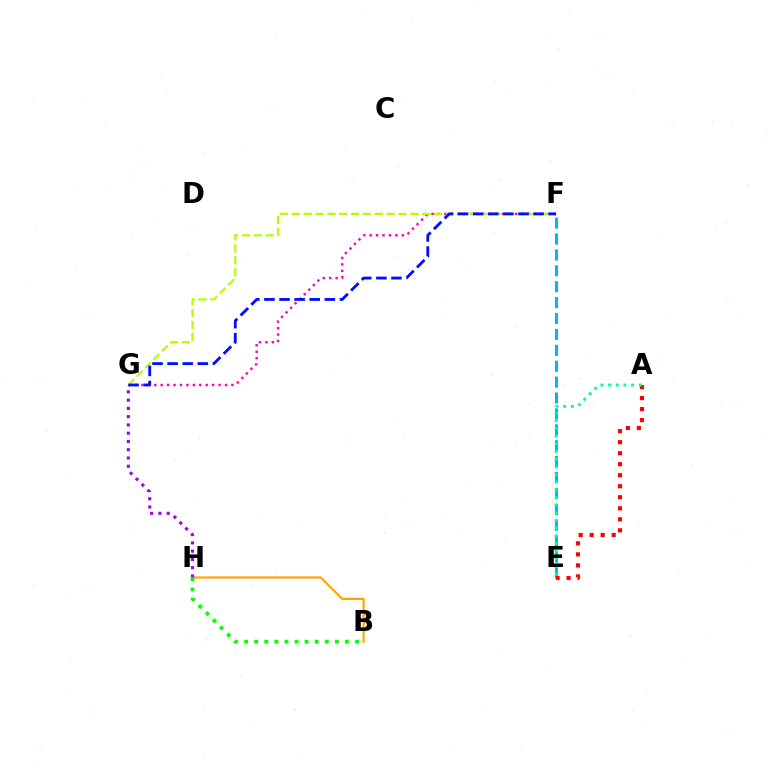{('E', 'F'): [{'color': '#00b5ff', 'line_style': 'dashed', 'thickness': 2.16}], ('A', 'E'): [{'color': '#ff0000', 'line_style': 'dotted', 'thickness': 2.99}, {'color': '#00ff9d', 'line_style': 'dotted', 'thickness': 2.08}], ('B', 'H'): [{'color': '#ffa500', 'line_style': 'solid', 'thickness': 1.57}, {'color': '#08ff00', 'line_style': 'dotted', 'thickness': 2.74}], ('F', 'G'): [{'color': '#ff00bd', 'line_style': 'dotted', 'thickness': 1.75}, {'color': '#b3ff00', 'line_style': 'dashed', 'thickness': 1.61}, {'color': '#0010ff', 'line_style': 'dashed', 'thickness': 2.05}], ('G', 'H'): [{'color': '#9b00ff', 'line_style': 'dotted', 'thickness': 2.25}]}